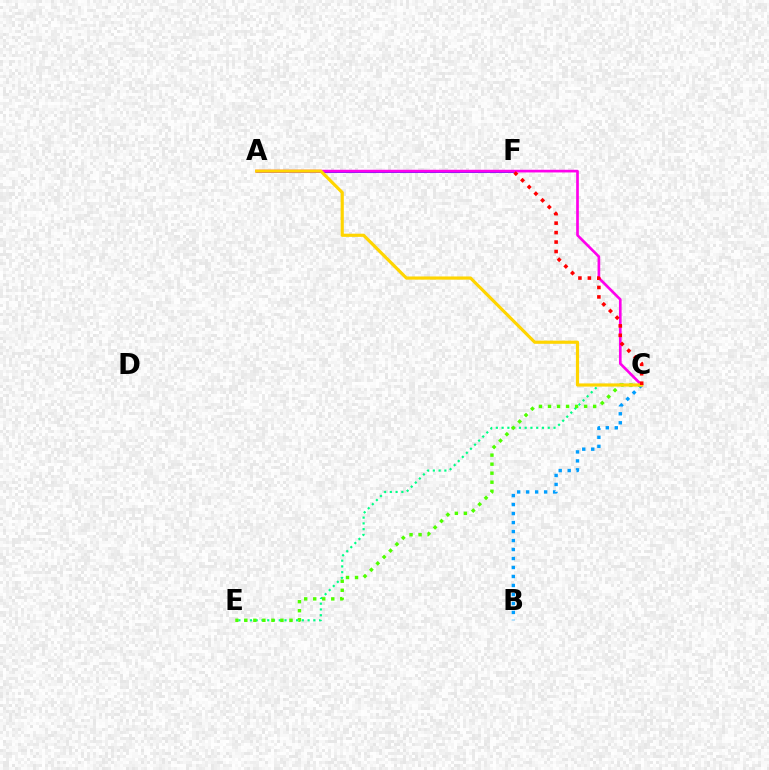{('C', 'E'): [{'color': '#00ff86', 'line_style': 'dotted', 'thickness': 1.57}, {'color': '#4fff00', 'line_style': 'dotted', 'thickness': 2.45}], ('B', 'C'): [{'color': '#009eff', 'line_style': 'dotted', 'thickness': 2.44}], ('A', 'F'): [{'color': '#3700ff', 'line_style': 'solid', 'thickness': 1.9}], ('A', 'C'): [{'color': '#ff00ed', 'line_style': 'solid', 'thickness': 1.93}, {'color': '#ffd500', 'line_style': 'solid', 'thickness': 2.29}], ('C', 'F'): [{'color': '#ff0000', 'line_style': 'dotted', 'thickness': 2.57}]}